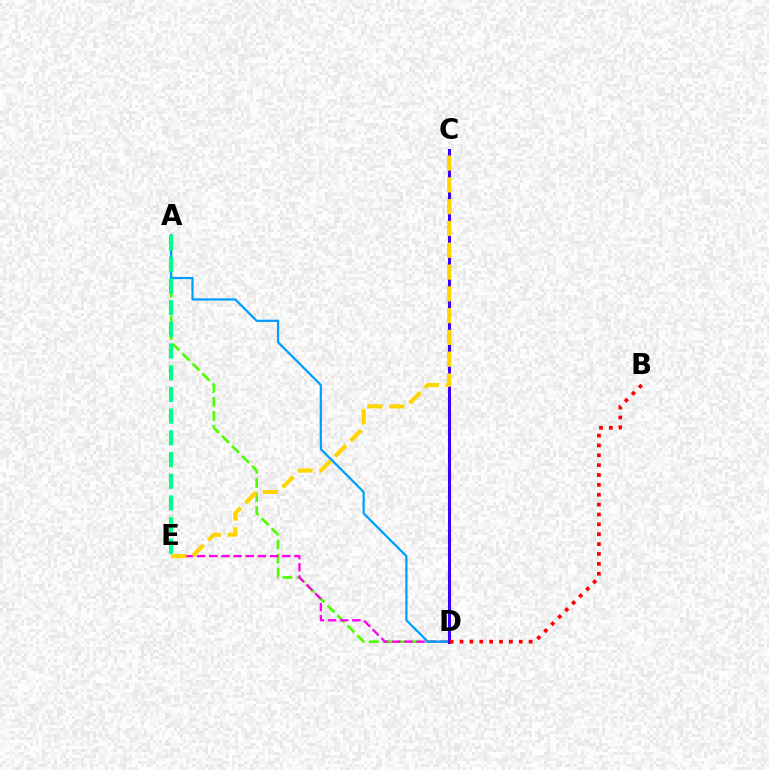{('A', 'D'): [{'color': '#4fff00', 'line_style': 'dashed', 'thickness': 1.92}, {'color': '#009eff', 'line_style': 'solid', 'thickness': 1.61}], ('D', 'E'): [{'color': '#ff00ed', 'line_style': 'dashed', 'thickness': 1.65}], ('C', 'D'): [{'color': '#3700ff', 'line_style': 'solid', 'thickness': 2.21}], ('C', 'E'): [{'color': '#ffd500', 'line_style': 'dashed', 'thickness': 2.96}], ('B', 'D'): [{'color': '#ff0000', 'line_style': 'dotted', 'thickness': 2.68}], ('A', 'E'): [{'color': '#00ff86', 'line_style': 'dashed', 'thickness': 2.95}]}